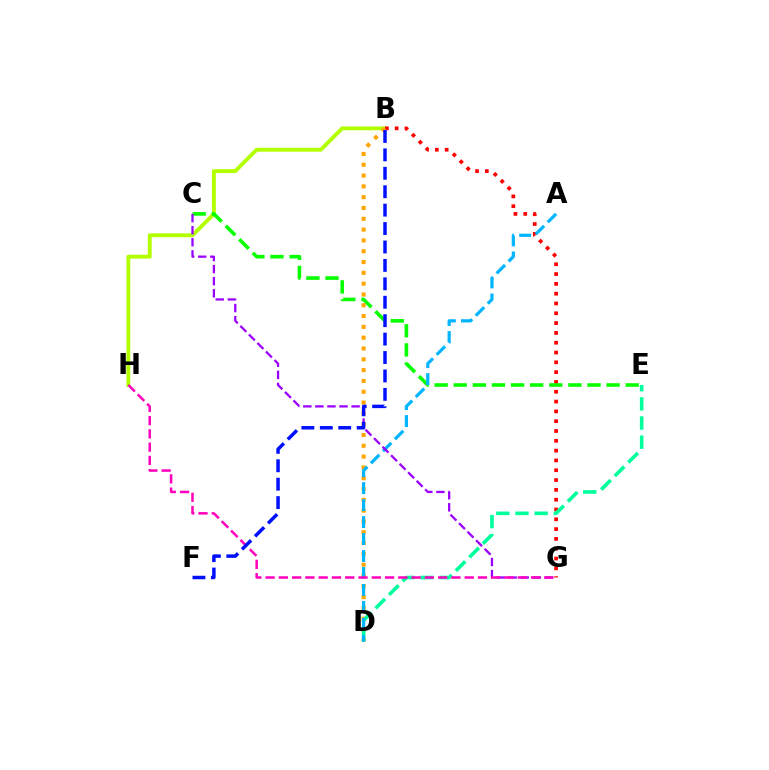{('B', 'H'): [{'color': '#b3ff00', 'line_style': 'solid', 'thickness': 2.8}], ('B', 'G'): [{'color': '#ff0000', 'line_style': 'dotted', 'thickness': 2.67}], ('C', 'E'): [{'color': '#08ff00', 'line_style': 'dashed', 'thickness': 2.6}], ('B', 'D'): [{'color': '#ffa500', 'line_style': 'dotted', 'thickness': 2.94}], ('D', 'E'): [{'color': '#00ff9d', 'line_style': 'dashed', 'thickness': 2.6}], ('A', 'D'): [{'color': '#00b5ff', 'line_style': 'dashed', 'thickness': 2.3}], ('C', 'G'): [{'color': '#9b00ff', 'line_style': 'dashed', 'thickness': 1.64}], ('G', 'H'): [{'color': '#ff00bd', 'line_style': 'dashed', 'thickness': 1.8}], ('B', 'F'): [{'color': '#0010ff', 'line_style': 'dashed', 'thickness': 2.5}]}